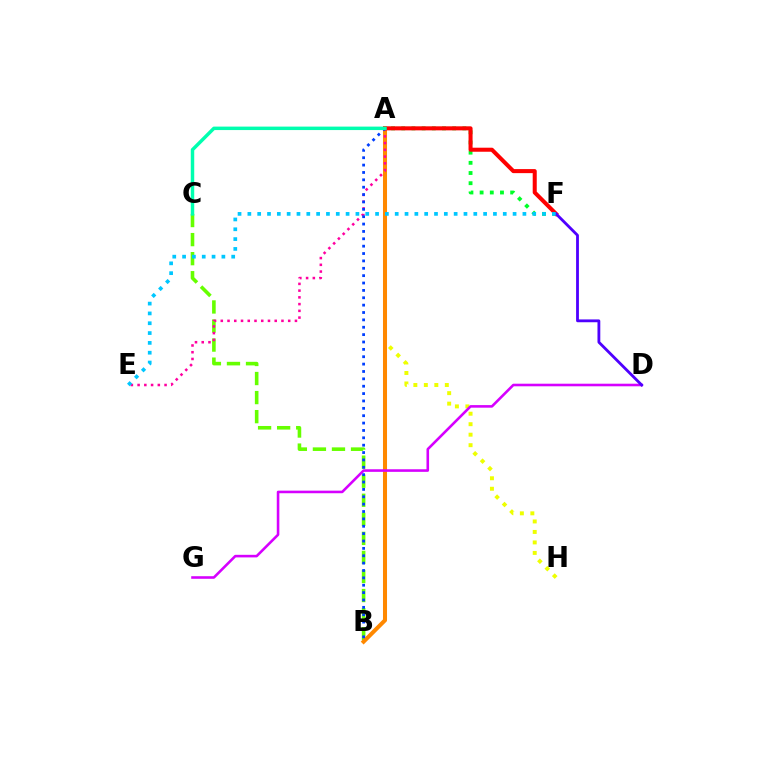{('A', 'F'): [{'color': '#00ff27', 'line_style': 'dotted', 'thickness': 2.77}, {'color': '#ff0000', 'line_style': 'solid', 'thickness': 2.91}], ('B', 'C'): [{'color': '#66ff00', 'line_style': 'dashed', 'thickness': 2.59}], ('A', 'H'): [{'color': '#eeff00', 'line_style': 'dotted', 'thickness': 2.85}], ('A', 'B'): [{'color': '#ff8800', 'line_style': 'solid', 'thickness': 2.91}, {'color': '#003fff', 'line_style': 'dotted', 'thickness': 2.0}], ('A', 'E'): [{'color': '#ff00a0', 'line_style': 'dotted', 'thickness': 1.83}], ('D', 'G'): [{'color': '#d600ff', 'line_style': 'solid', 'thickness': 1.86}], ('D', 'F'): [{'color': '#4f00ff', 'line_style': 'solid', 'thickness': 2.03}], ('E', 'F'): [{'color': '#00c7ff', 'line_style': 'dotted', 'thickness': 2.67}], ('A', 'C'): [{'color': '#00ffaf', 'line_style': 'solid', 'thickness': 2.49}]}